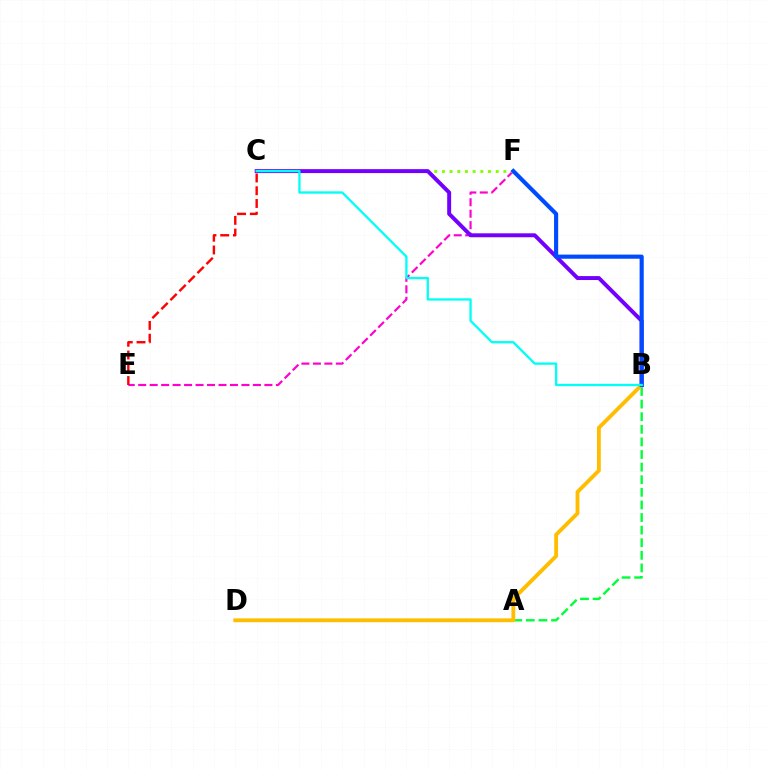{('E', 'F'): [{'color': '#ff00cf', 'line_style': 'dashed', 'thickness': 1.56}], ('C', 'E'): [{'color': '#ff0000', 'line_style': 'dashed', 'thickness': 1.73}], ('A', 'B'): [{'color': '#00ff39', 'line_style': 'dashed', 'thickness': 1.71}], ('C', 'F'): [{'color': '#84ff00', 'line_style': 'dotted', 'thickness': 2.09}], ('B', 'C'): [{'color': '#7200ff', 'line_style': 'solid', 'thickness': 2.84}, {'color': '#00fff6', 'line_style': 'solid', 'thickness': 1.66}], ('B', 'D'): [{'color': '#ffbd00', 'line_style': 'solid', 'thickness': 2.77}], ('B', 'F'): [{'color': '#004bff', 'line_style': 'solid', 'thickness': 2.97}]}